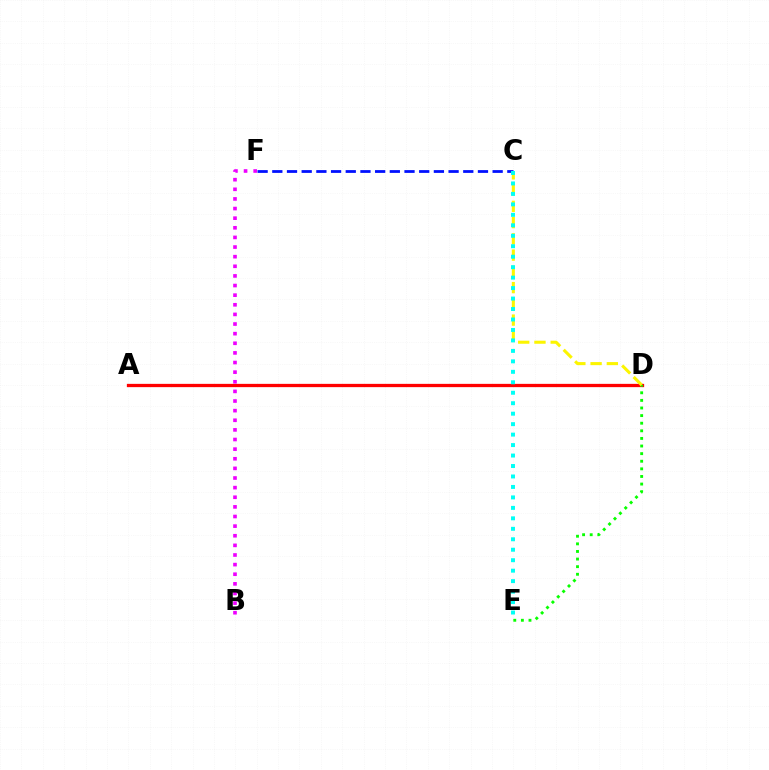{('A', 'D'): [{'color': '#ff0000', 'line_style': 'solid', 'thickness': 2.36}], ('B', 'F'): [{'color': '#ee00ff', 'line_style': 'dotted', 'thickness': 2.61}], ('D', 'E'): [{'color': '#08ff00', 'line_style': 'dotted', 'thickness': 2.07}], ('C', 'F'): [{'color': '#0010ff', 'line_style': 'dashed', 'thickness': 2.0}], ('C', 'D'): [{'color': '#fcf500', 'line_style': 'dashed', 'thickness': 2.21}], ('C', 'E'): [{'color': '#00fff6', 'line_style': 'dotted', 'thickness': 2.84}]}